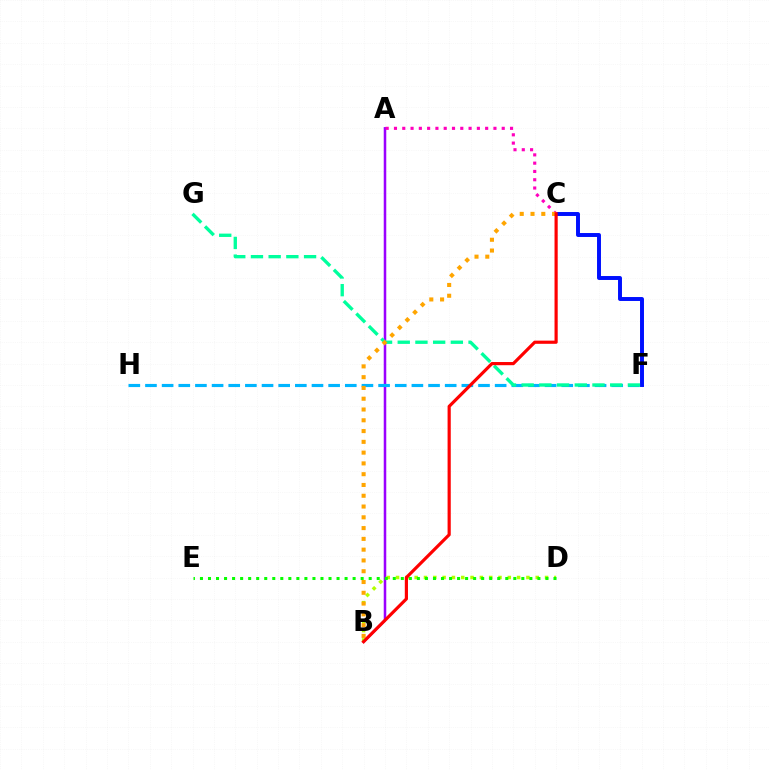{('A', 'B'): [{'color': '#9b00ff', 'line_style': 'solid', 'thickness': 1.82}], ('C', 'F'): [{'color': '#0010ff', 'line_style': 'solid', 'thickness': 2.84}], ('F', 'H'): [{'color': '#00b5ff', 'line_style': 'dashed', 'thickness': 2.26}], ('B', 'D'): [{'color': '#b3ff00', 'line_style': 'dotted', 'thickness': 2.53}], ('A', 'C'): [{'color': '#ff00bd', 'line_style': 'dotted', 'thickness': 2.25}], ('F', 'G'): [{'color': '#00ff9d', 'line_style': 'dashed', 'thickness': 2.41}], ('D', 'E'): [{'color': '#08ff00', 'line_style': 'dotted', 'thickness': 2.18}], ('B', 'C'): [{'color': '#ffa500', 'line_style': 'dotted', 'thickness': 2.93}, {'color': '#ff0000', 'line_style': 'solid', 'thickness': 2.28}]}